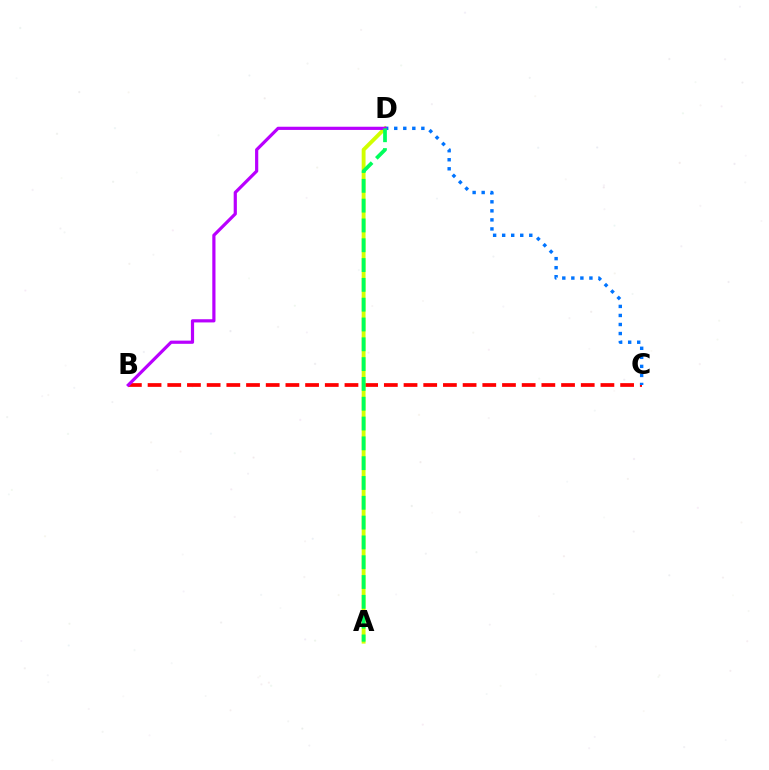{('B', 'C'): [{'color': '#ff0000', 'line_style': 'dashed', 'thickness': 2.67}], ('A', 'D'): [{'color': '#d1ff00', 'line_style': 'solid', 'thickness': 2.78}, {'color': '#00ff5c', 'line_style': 'dashed', 'thickness': 2.69}], ('C', 'D'): [{'color': '#0074ff', 'line_style': 'dotted', 'thickness': 2.46}], ('B', 'D'): [{'color': '#b900ff', 'line_style': 'solid', 'thickness': 2.3}]}